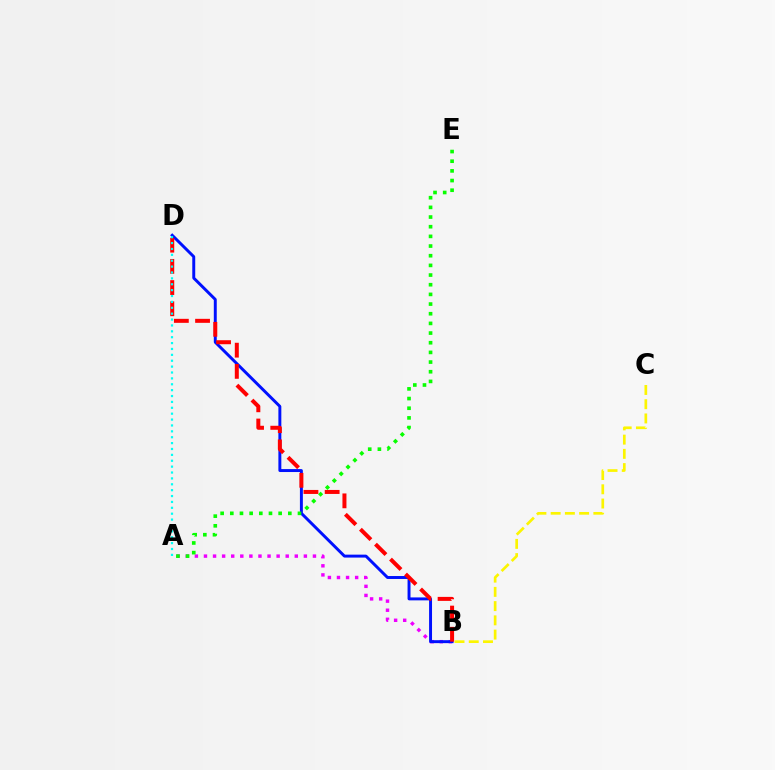{('A', 'B'): [{'color': '#ee00ff', 'line_style': 'dotted', 'thickness': 2.47}], ('B', 'C'): [{'color': '#fcf500', 'line_style': 'dashed', 'thickness': 1.93}], ('B', 'D'): [{'color': '#0010ff', 'line_style': 'solid', 'thickness': 2.12}, {'color': '#ff0000', 'line_style': 'dashed', 'thickness': 2.88}], ('A', 'E'): [{'color': '#08ff00', 'line_style': 'dotted', 'thickness': 2.63}], ('A', 'D'): [{'color': '#00fff6', 'line_style': 'dotted', 'thickness': 1.6}]}